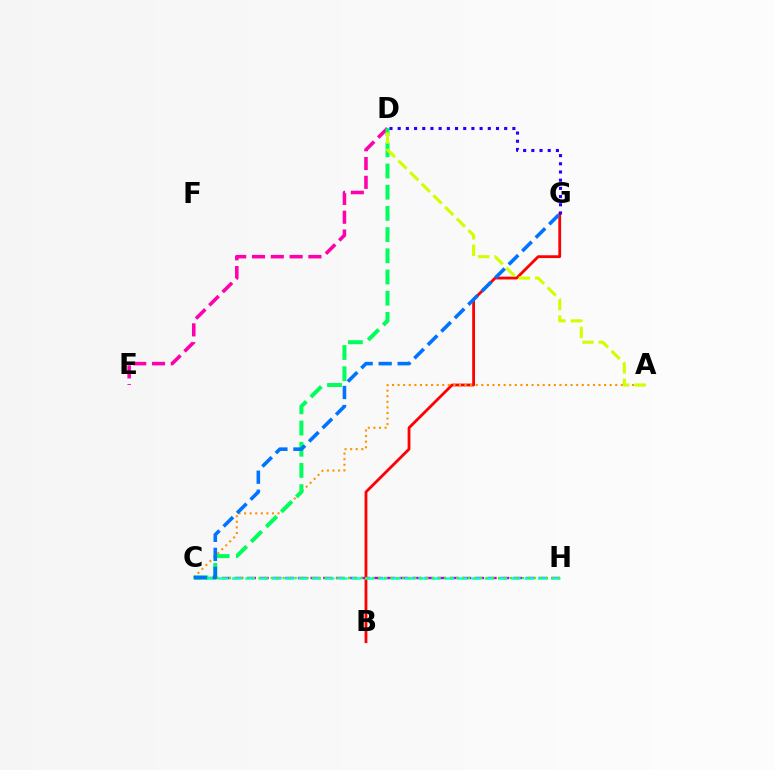{('D', 'E'): [{'color': '#ff00ac', 'line_style': 'dashed', 'thickness': 2.55}], ('C', 'H'): [{'color': '#b900ff', 'line_style': 'dashed', 'thickness': 1.72}, {'color': '#00fff6', 'line_style': 'dashed', 'thickness': 1.81}, {'color': '#3dff00', 'line_style': 'dotted', 'thickness': 1.63}], ('B', 'G'): [{'color': '#ff0000', 'line_style': 'solid', 'thickness': 2.02}], ('A', 'C'): [{'color': '#ff9400', 'line_style': 'dotted', 'thickness': 1.52}], ('C', 'D'): [{'color': '#00ff5c', 'line_style': 'dashed', 'thickness': 2.88}], ('D', 'G'): [{'color': '#2500ff', 'line_style': 'dotted', 'thickness': 2.23}], ('A', 'D'): [{'color': '#d1ff00', 'line_style': 'dashed', 'thickness': 2.24}], ('C', 'G'): [{'color': '#0074ff', 'line_style': 'dashed', 'thickness': 2.58}]}